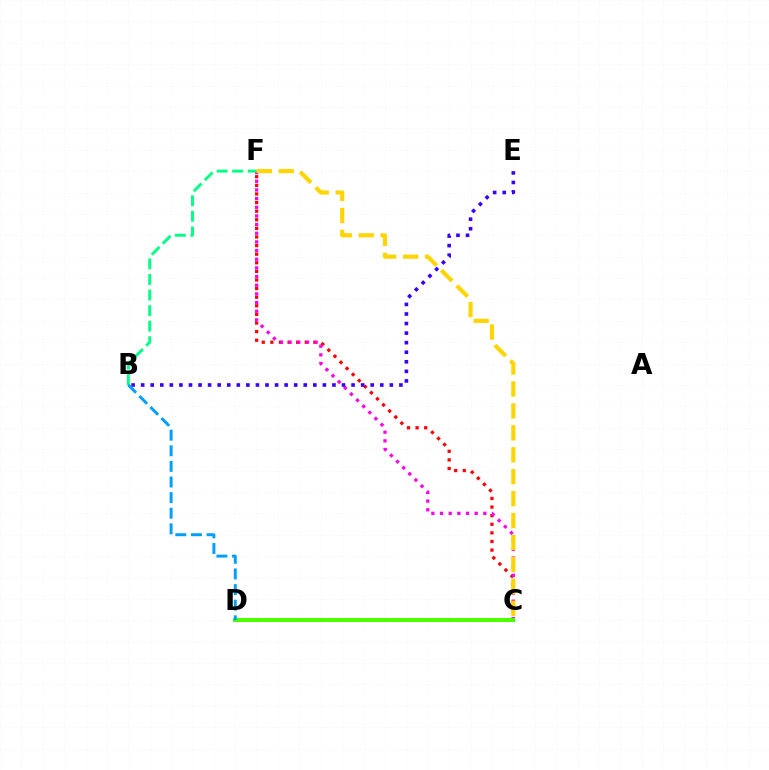{('C', 'F'): [{'color': '#ff0000', 'line_style': 'dotted', 'thickness': 2.34}, {'color': '#ff00ed', 'line_style': 'dotted', 'thickness': 2.35}, {'color': '#ffd500', 'line_style': 'dashed', 'thickness': 2.98}], ('B', 'F'): [{'color': '#00ff86', 'line_style': 'dashed', 'thickness': 2.11}], ('C', 'D'): [{'color': '#4fff00', 'line_style': 'solid', 'thickness': 2.93}], ('B', 'E'): [{'color': '#3700ff', 'line_style': 'dotted', 'thickness': 2.6}], ('B', 'D'): [{'color': '#009eff', 'line_style': 'dashed', 'thickness': 2.12}]}